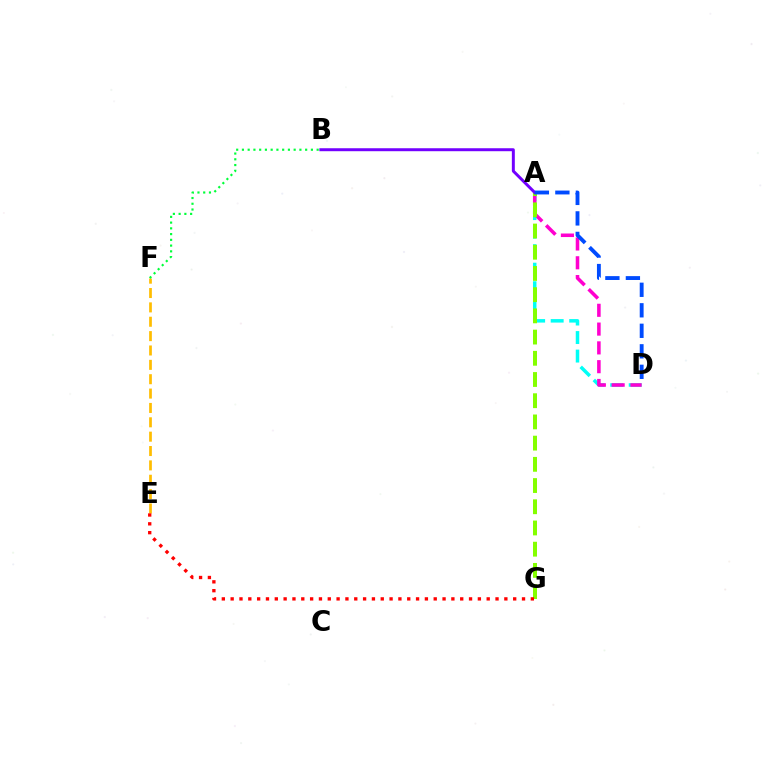{('A', 'D'): [{'color': '#00fff6', 'line_style': 'dashed', 'thickness': 2.52}, {'color': '#ff00cf', 'line_style': 'dashed', 'thickness': 2.55}, {'color': '#004bff', 'line_style': 'dashed', 'thickness': 2.79}], ('E', 'F'): [{'color': '#ffbd00', 'line_style': 'dashed', 'thickness': 1.95}], ('A', 'G'): [{'color': '#84ff00', 'line_style': 'dashed', 'thickness': 2.88}], ('A', 'B'): [{'color': '#7200ff', 'line_style': 'solid', 'thickness': 2.14}], ('E', 'G'): [{'color': '#ff0000', 'line_style': 'dotted', 'thickness': 2.4}], ('B', 'F'): [{'color': '#00ff39', 'line_style': 'dotted', 'thickness': 1.56}]}